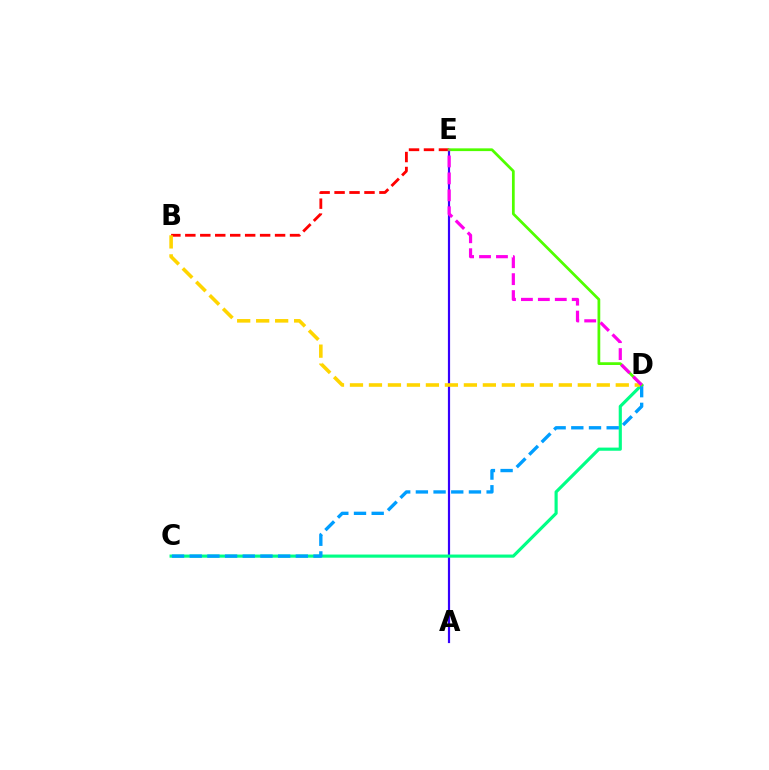{('A', 'E'): [{'color': '#3700ff', 'line_style': 'solid', 'thickness': 1.58}], ('C', 'D'): [{'color': '#00ff86', 'line_style': 'solid', 'thickness': 2.26}, {'color': '#009eff', 'line_style': 'dashed', 'thickness': 2.4}], ('B', 'E'): [{'color': '#ff0000', 'line_style': 'dashed', 'thickness': 2.03}], ('B', 'D'): [{'color': '#ffd500', 'line_style': 'dashed', 'thickness': 2.58}], ('D', 'E'): [{'color': '#4fff00', 'line_style': 'solid', 'thickness': 1.98}, {'color': '#ff00ed', 'line_style': 'dashed', 'thickness': 2.3}]}